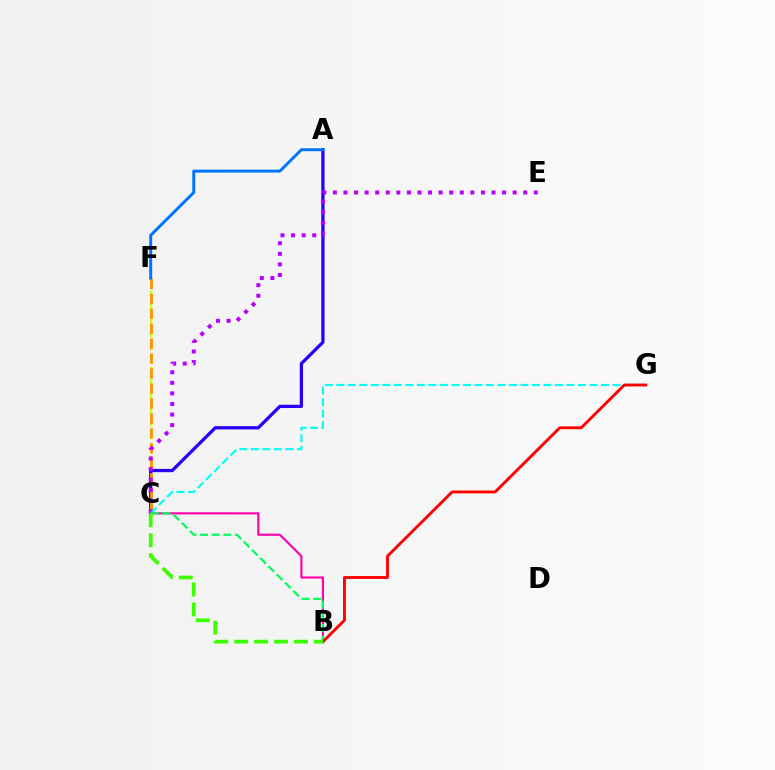{('C', 'F'): [{'color': '#d1ff00', 'line_style': 'dashed', 'thickness': 1.72}, {'color': '#ff9400', 'line_style': 'dashed', 'thickness': 2.03}], ('A', 'C'): [{'color': '#2500ff', 'line_style': 'solid', 'thickness': 2.34}], ('A', 'F'): [{'color': '#0074ff', 'line_style': 'solid', 'thickness': 2.12}], ('C', 'E'): [{'color': '#b900ff', 'line_style': 'dotted', 'thickness': 2.87}], ('C', 'G'): [{'color': '#00fff6', 'line_style': 'dashed', 'thickness': 1.56}], ('B', 'C'): [{'color': '#ff00ac', 'line_style': 'solid', 'thickness': 1.54}, {'color': '#00ff5c', 'line_style': 'dashed', 'thickness': 1.58}, {'color': '#3dff00', 'line_style': 'dashed', 'thickness': 2.71}], ('B', 'G'): [{'color': '#ff0000', 'line_style': 'solid', 'thickness': 2.06}]}